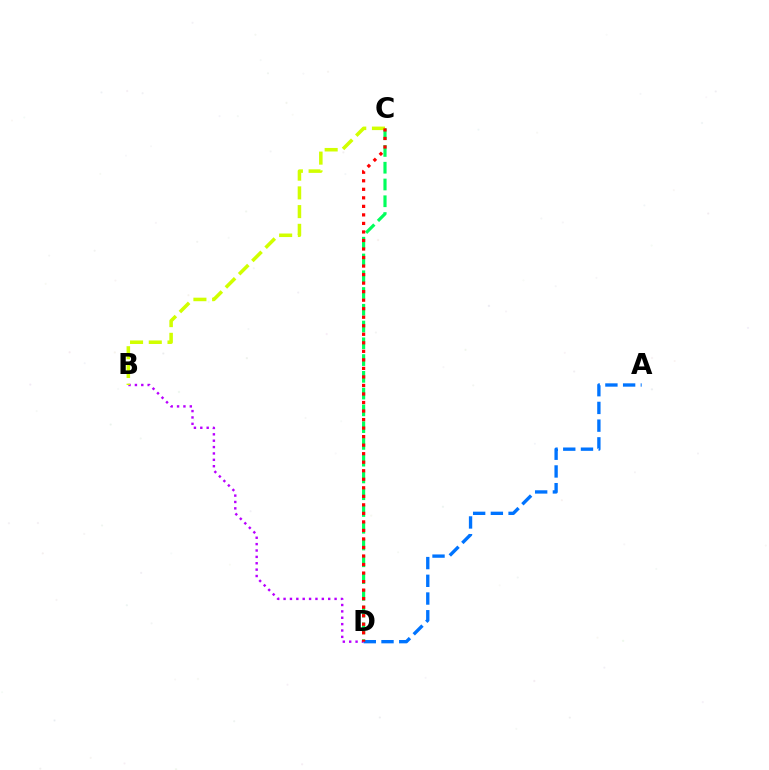{('C', 'D'): [{'color': '#00ff5c', 'line_style': 'dashed', 'thickness': 2.28}, {'color': '#ff0000', 'line_style': 'dotted', 'thickness': 2.32}], ('B', 'D'): [{'color': '#b900ff', 'line_style': 'dotted', 'thickness': 1.73}], ('B', 'C'): [{'color': '#d1ff00', 'line_style': 'dashed', 'thickness': 2.54}], ('A', 'D'): [{'color': '#0074ff', 'line_style': 'dashed', 'thickness': 2.41}]}